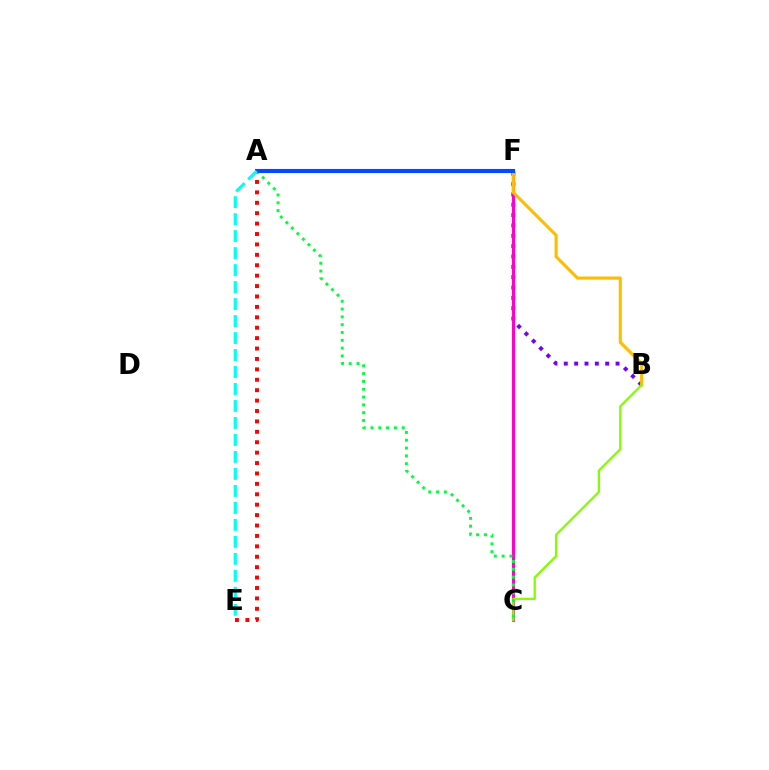{('B', 'F'): [{'color': '#7200ff', 'line_style': 'dotted', 'thickness': 2.81}, {'color': '#ffbd00', 'line_style': 'solid', 'thickness': 2.26}], ('C', 'F'): [{'color': '#ff00cf', 'line_style': 'solid', 'thickness': 2.25}], ('A', 'E'): [{'color': '#ff0000', 'line_style': 'dotted', 'thickness': 2.83}, {'color': '#00fff6', 'line_style': 'dashed', 'thickness': 2.31}], ('B', 'C'): [{'color': '#84ff00', 'line_style': 'solid', 'thickness': 1.68}], ('A', 'C'): [{'color': '#00ff39', 'line_style': 'dotted', 'thickness': 2.12}], ('A', 'F'): [{'color': '#004bff', 'line_style': 'solid', 'thickness': 2.96}]}